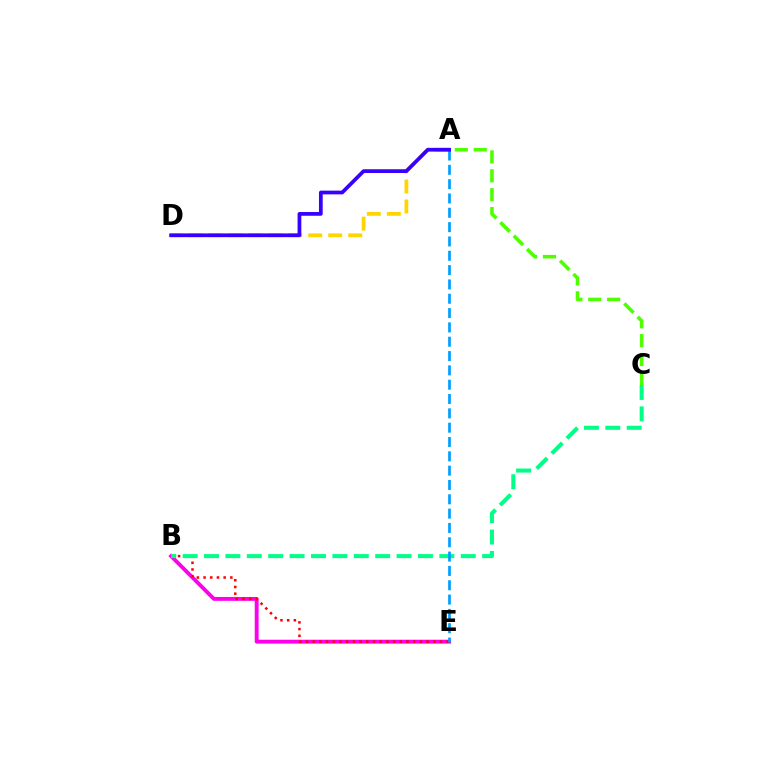{('B', 'E'): [{'color': '#ff00ed', 'line_style': 'solid', 'thickness': 2.79}, {'color': '#ff0000', 'line_style': 'dotted', 'thickness': 1.82}], ('A', 'D'): [{'color': '#ffd500', 'line_style': 'dashed', 'thickness': 2.72}, {'color': '#3700ff', 'line_style': 'solid', 'thickness': 2.69}], ('A', 'C'): [{'color': '#4fff00', 'line_style': 'dashed', 'thickness': 2.57}], ('B', 'C'): [{'color': '#00ff86', 'line_style': 'dashed', 'thickness': 2.91}], ('A', 'E'): [{'color': '#009eff', 'line_style': 'dashed', 'thickness': 1.95}]}